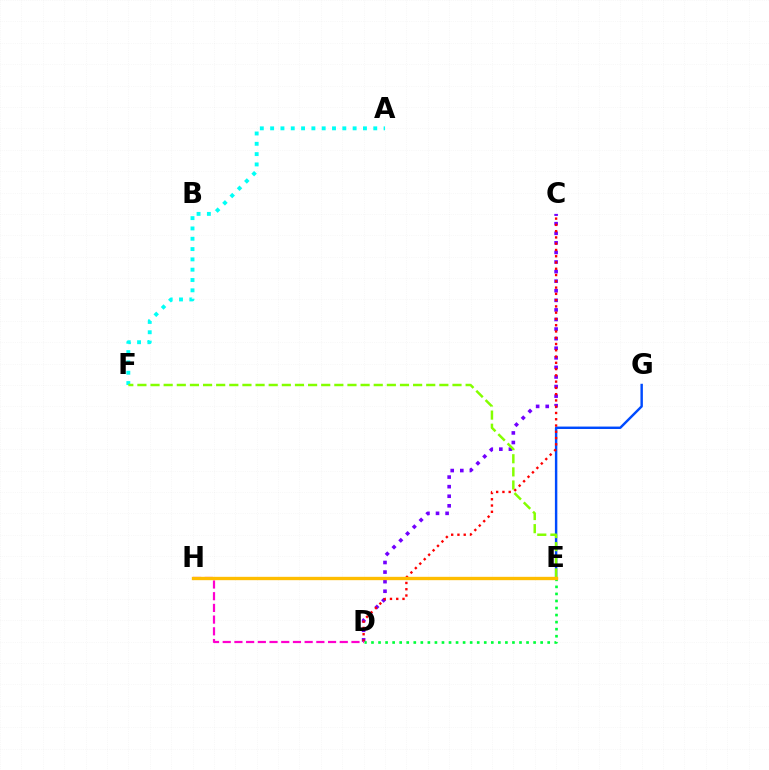{('A', 'F'): [{'color': '#00fff6', 'line_style': 'dotted', 'thickness': 2.8}], ('C', 'D'): [{'color': '#7200ff', 'line_style': 'dotted', 'thickness': 2.6}, {'color': '#ff0000', 'line_style': 'dotted', 'thickness': 1.7}], ('E', 'G'): [{'color': '#004bff', 'line_style': 'solid', 'thickness': 1.75}], ('E', 'F'): [{'color': '#84ff00', 'line_style': 'dashed', 'thickness': 1.78}], ('D', 'E'): [{'color': '#00ff39', 'line_style': 'dotted', 'thickness': 1.91}], ('D', 'H'): [{'color': '#ff00cf', 'line_style': 'dashed', 'thickness': 1.59}], ('E', 'H'): [{'color': '#ffbd00', 'line_style': 'solid', 'thickness': 2.4}]}